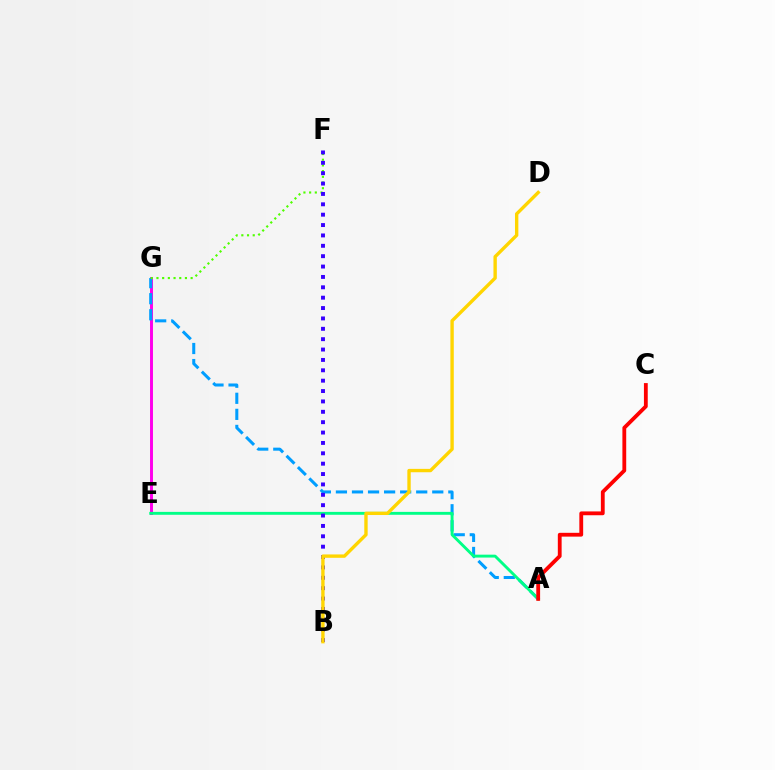{('E', 'G'): [{'color': '#ff00ed', 'line_style': 'solid', 'thickness': 2.12}], ('A', 'G'): [{'color': '#009eff', 'line_style': 'dashed', 'thickness': 2.18}], ('F', 'G'): [{'color': '#4fff00', 'line_style': 'dotted', 'thickness': 1.55}], ('A', 'E'): [{'color': '#00ff86', 'line_style': 'solid', 'thickness': 2.08}], ('B', 'F'): [{'color': '#3700ff', 'line_style': 'dotted', 'thickness': 2.82}], ('B', 'D'): [{'color': '#ffd500', 'line_style': 'solid', 'thickness': 2.43}], ('A', 'C'): [{'color': '#ff0000', 'line_style': 'solid', 'thickness': 2.75}]}